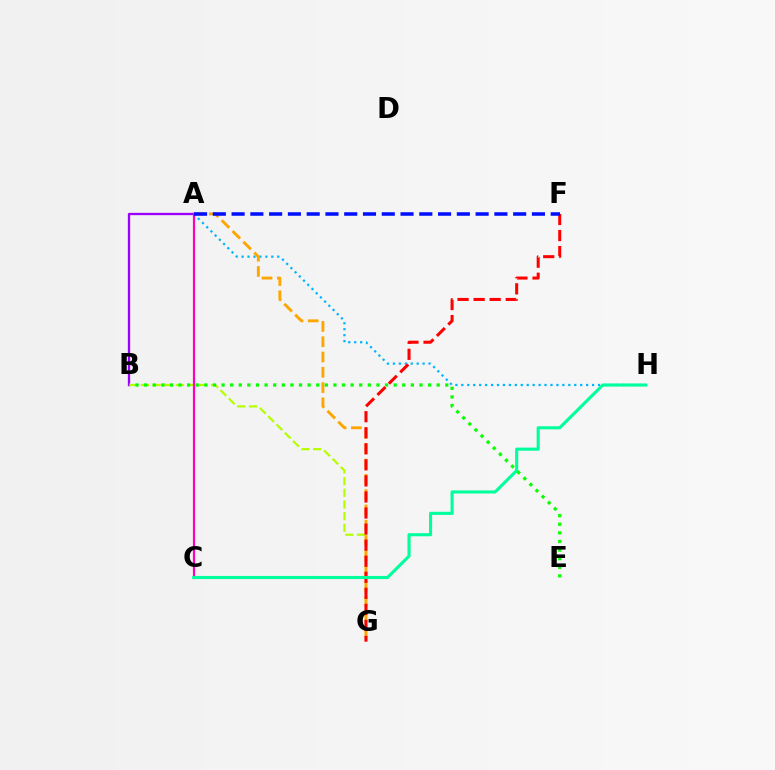{('A', 'B'): [{'color': '#9b00ff', 'line_style': 'solid', 'thickness': 1.67}], ('A', 'H'): [{'color': '#00b5ff', 'line_style': 'dotted', 'thickness': 1.61}], ('B', 'G'): [{'color': '#b3ff00', 'line_style': 'dashed', 'thickness': 1.59}], ('A', 'G'): [{'color': '#ffa500', 'line_style': 'dashed', 'thickness': 2.08}], ('F', 'G'): [{'color': '#ff0000', 'line_style': 'dashed', 'thickness': 2.18}], ('A', 'C'): [{'color': '#ff00bd', 'line_style': 'solid', 'thickness': 1.58}], ('C', 'H'): [{'color': '#00ff9d', 'line_style': 'solid', 'thickness': 2.24}], ('A', 'F'): [{'color': '#0010ff', 'line_style': 'dashed', 'thickness': 2.55}], ('B', 'E'): [{'color': '#08ff00', 'line_style': 'dotted', 'thickness': 2.34}]}